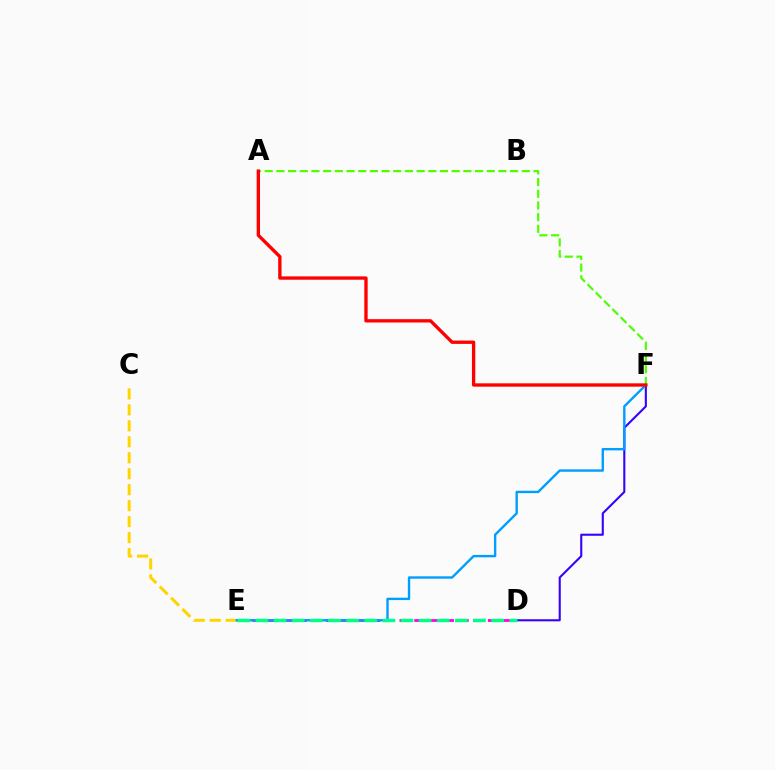{('D', 'E'): [{'color': '#ff00ed', 'line_style': 'dashed', 'thickness': 2.0}, {'color': '#00ff86', 'line_style': 'dashed', 'thickness': 2.46}], ('D', 'F'): [{'color': '#3700ff', 'line_style': 'solid', 'thickness': 1.51}], ('C', 'E'): [{'color': '#ffd500', 'line_style': 'dashed', 'thickness': 2.17}], ('E', 'F'): [{'color': '#009eff', 'line_style': 'solid', 'thickness': 1.72}], ('A', 'F'): [{'color': '#4fff00', 'line_style': 'dashed', 'thickness': 1.59}, {'color': '#ff0000', 'line_style': 'solid', 'thickness': 2.4}]}